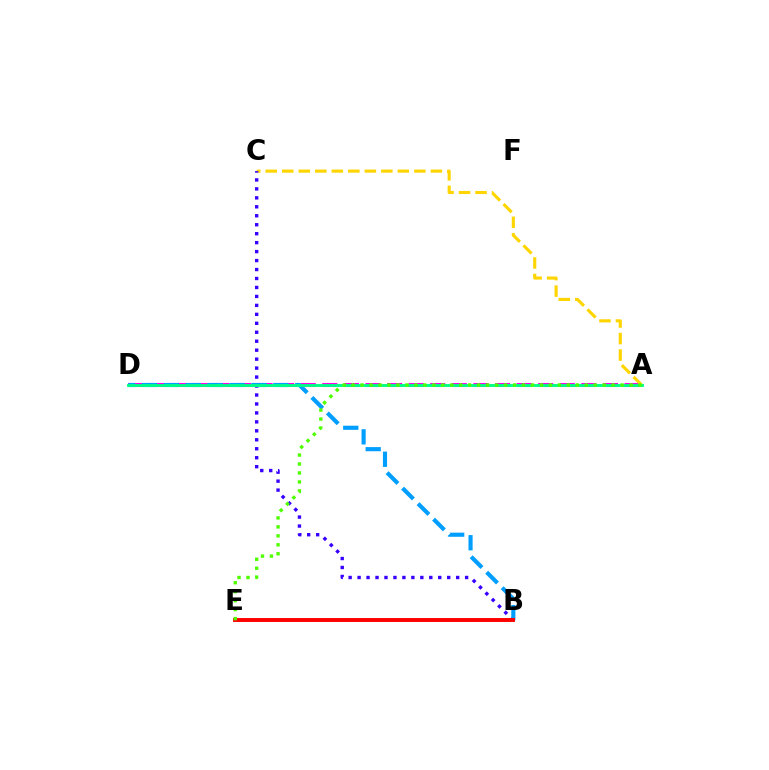{('A', 'D'): [{'color': '#ff00ed', 'line_style': 'dashed', 'thickness': 2.93}, {'color': '#00ff86', 'line_style': 'solid', 'thickness': 2.08}], ('A', 'C'): [{'color': '#ffd500', 'line_style': 'dashed', 'thickness': 2.24}], ('B', 'C'): [{'color': '#3700ff', 'line_style': 'dotted', 'thickness': 2.43}], ('B', 'D'): [{'color': '#009eff', 'line_style': 'dashed', 'thickness': 2.98}], ('B', 'E'): [{'color': '#ff0000', 'line_style': 'solid', 'thickness': 2.83}], ('A', 'E'): [{'color': '#4fff00', 'line_style': 'dotted', 'thickness': 2.44}]}